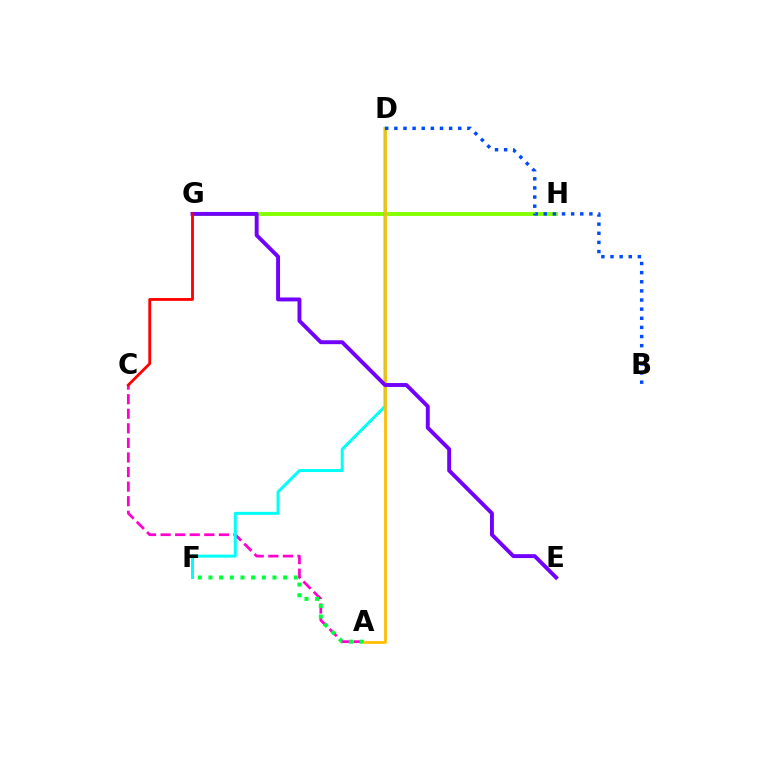{('G', 'H'): [{'color': '#84ff00', 'line_style': 'solid', 'thickness': 2.79}], ('A', 'C'): [{'color': '#ff00cf', 'line_style': 'dashed', 'thickness': 1.98}], ('D', 'F'): [{'color': '#00fff6', 'line_style': 'solid', 'thickness': 2.16}], ('A', 'F'): [{'color': '#00ff39', 'line_style': 'dotted', 'thickness': 2.9}], ('A', 'D'): [{'color': '#ffbd00', 'line_style': 'solid', 'thickness': 1.96}], ('E', 'G'): [{'color': '#7200ff', 'line_style': 'solid', 'thickness': 2.81}], ('B', 'D'): [{'color': '#004bff', 'line_style': 'dotted', 'thickness': 2.48}], ('C', 'G'): [{'color': '#ff0000', 'line_style': 'solid', 'thickness': 2.03}]}